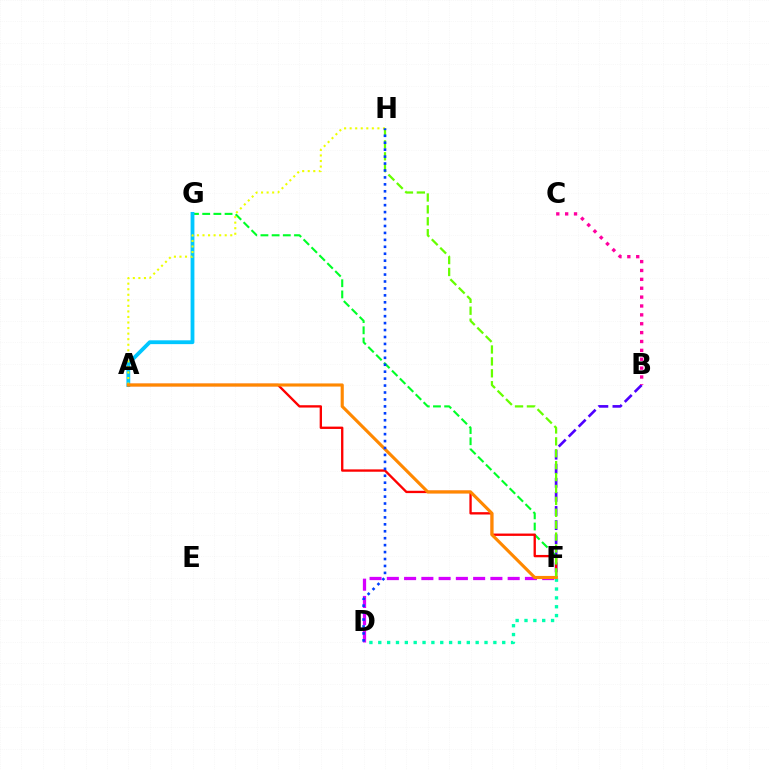{('D', 'F'): [{'color': '#00ffaf', 'line_style': 'dotted', 'thickness': 2.41}, {'color': '#d600ff', 'line_style': 'dashed', 'thickness': 2.34}], ('B', 'F'): [{'color': '#4f00ff', 'line_style': 'dashed', 'thickness': 1.91}], ('F', 'G'): [{'color': '#00ff27', 'line_style': 'dashed', 'thickness': 1.52}], ('A', 'G'): [{'color': '#00c7ff', 'line_style': 'solid', 'thickness': 2.74}], ('A', 'H'): [{'color': '#eeff00', 'line_style': 'dotted', 'thickness': 1.51}], ('A', 'F'): [{'color': '#ff0000', 'line_style': 'solid', 'thickness': 1.68}, {'color': '#ff8800', 'line_style': 'solid', 'thickness': 2.25}], ('B', 'C'): [{'color': '#ff00a0', 'line_style': 'dotted', 'thickness': 2.41}], ('F', 'H'): [{'color': '#66ff00', 'line_style': 'dashed', 'thickness': 1.62}], ('D', 'H'): [{'color': '#003fff', 'line_style': 'dotted', 'thickness': 1.89}]}